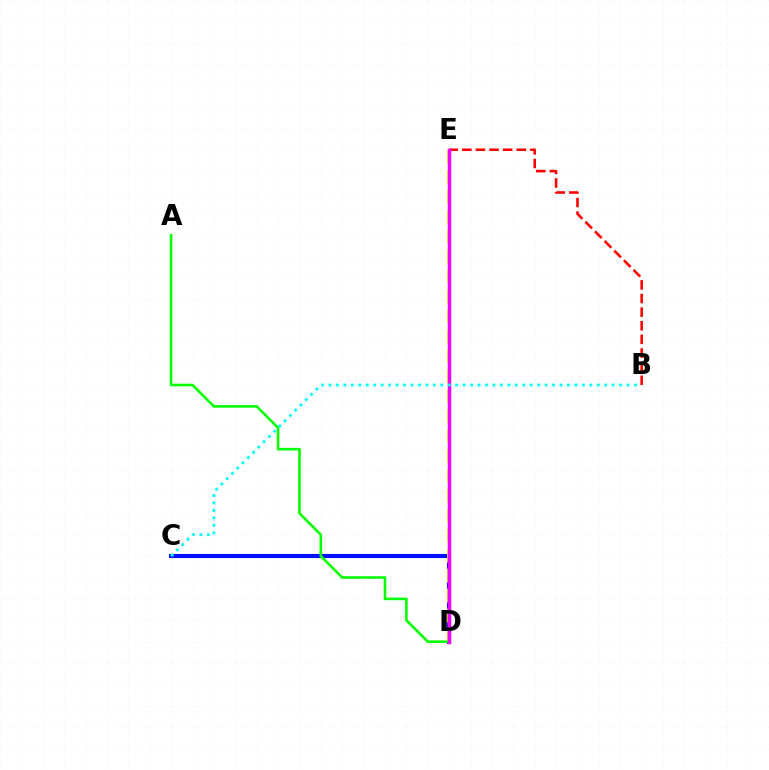{('C', 'D'): [{'color': '#0010ff', 'line_style': 'solid', 'thickness': 2.96}], ('D', 'E'): [{'color': '#fcf500', 'line_style': 'dashed', 'thickness': 2.71}, {'color': '#ee00ff', 'line_style': 'solid', 'thickness': 2.49}], ('B', 'E'): [{'color': '#ff0000', 'line_style': 'dashed', 'thickness': 1.85}], ('A', 'D'): [{'color': '#08ff00', 'line_style': 'solid', 'thickness': 1.89}], ('B', 'C'): [{'color': '#00fff6', 'line_style': 'dotted', 'thickness': 2.02}]}